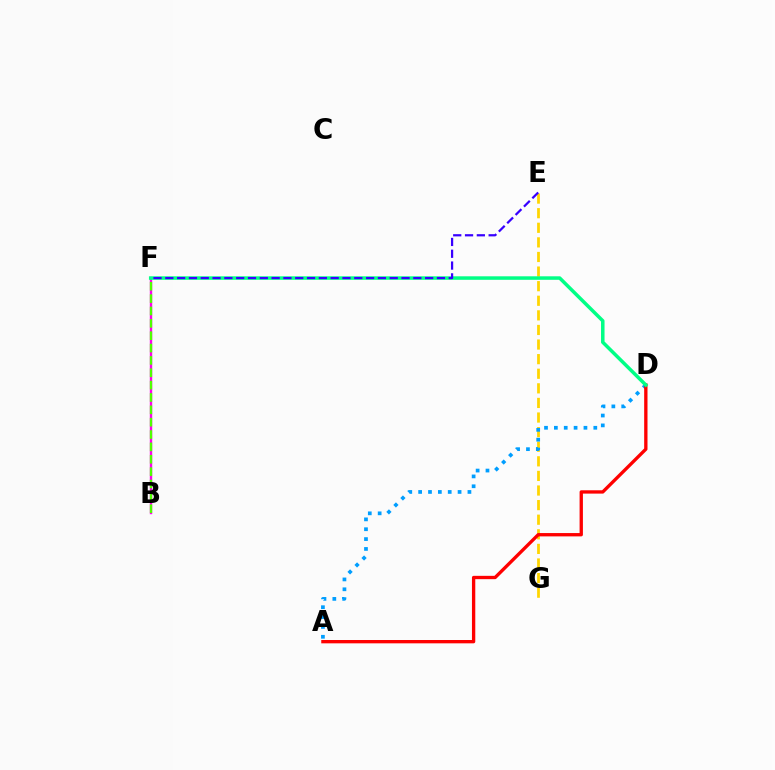{('E', 'G'): [{'color': '#ffd500', 'line_style': 'dashed', 'thickness': 1.98}], ('B', 'F'): [{'color': '#ff00ed', 'line_style': 'solid', 'thickness': 1.71}, {'color': '#4fff00', 'line_style': 'dashed', 'thickness': 1.68}], ('A', 'D'): [{'color': '#009eff', 'line_style': 'dotted', 'thickness': 2.68}, {'color': '#ff0000', 'line_style': 'solid', 'thickness': 2.4}], ('D', 'F'): [{'color': '#00ff86', 'line_style': 'solid', 'thickness': 2.53}], ('E', 'F'): [{'color': '#3700ff', 'line_style': 'dashed', 'thickness': 1.6}]}